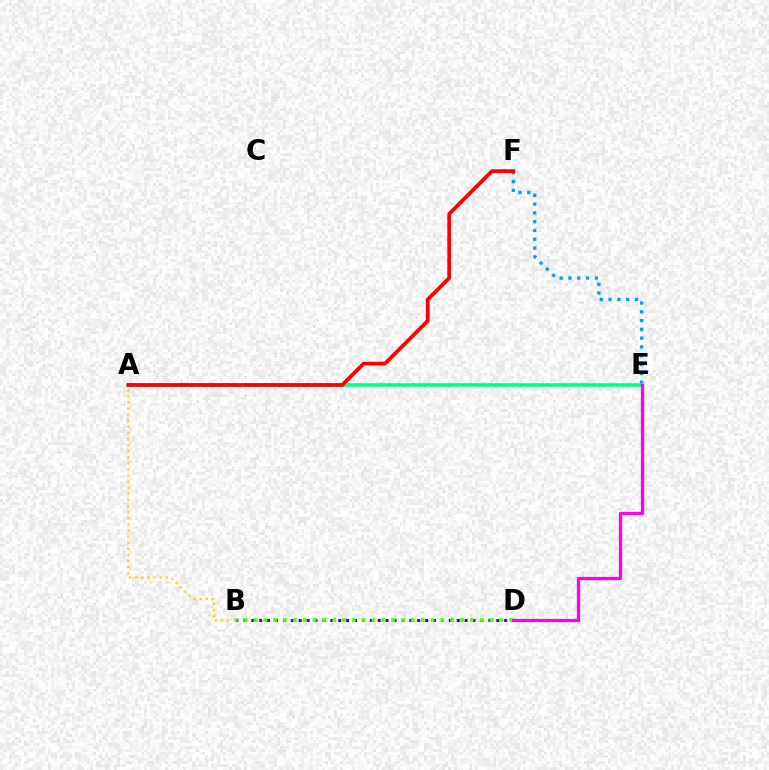{('E', 'F'): [{'color': '#009eff', 'line_style': 'dotted', 'thickness': 2.39}], ('A', 'B'): [{'color': '#ffd500', 'line_style': 'dotted', 'thickness': 1.66}], ('B', 'D'): [{'color': '#3700ff', 'line_style': 'dotted', 'thickness': 2.15}, {'color': '#4fff00', 'line_style': 'dotted', 'thickness': 2.67}], ('A', 'E'): [{'color': '#00ff86', 'line_style': 'solid', 'thickness': 2.6}], ('A', 'F'): [{'color': '#ff0000', 'line_style': 'solid', 'thickness': 2.68}], ('D', 'E'): [{'color': '#ff00ed', 'line_style': 'solid', 'thickness': 2.34}]}